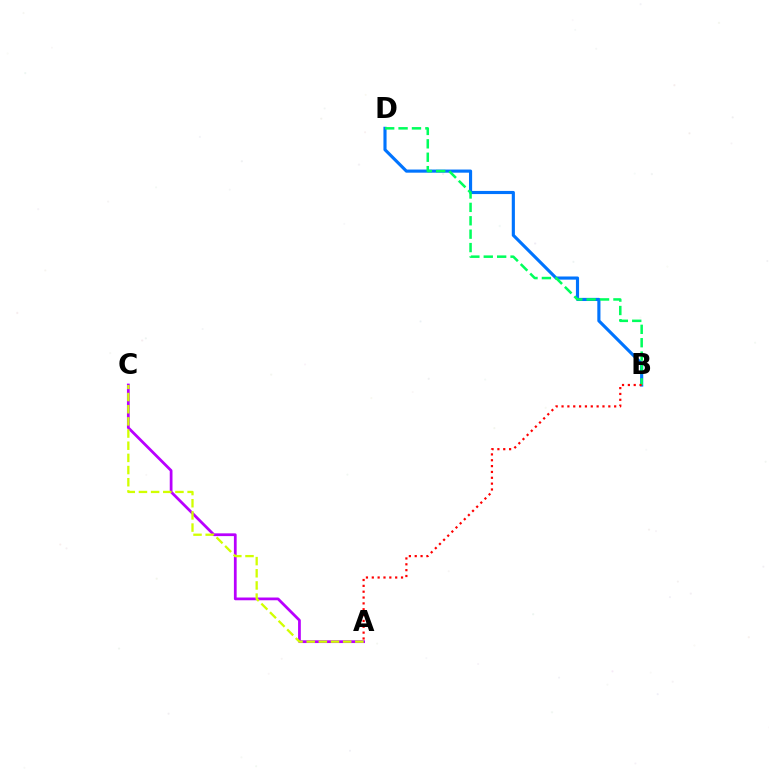{('A', 'C'): [{'color': '#b900ff', 'line_style': 'solid', 'thickness': 1.99}, {'color': '#d1ff00', 'line_style': 'dashed', 'thickness': 1.65}], ('B', 'D'): [{'color': '#0074ff', 'line_style': 'solid', 'thickness': 2.26}, {'color': '#00ff5c', 'line_style': 'dashed', 'thickness': 1.82}], ('A', 'B'): [{'color': '#ff0000', 'line_style': 'dotted', 'thickness': 1.59}]}